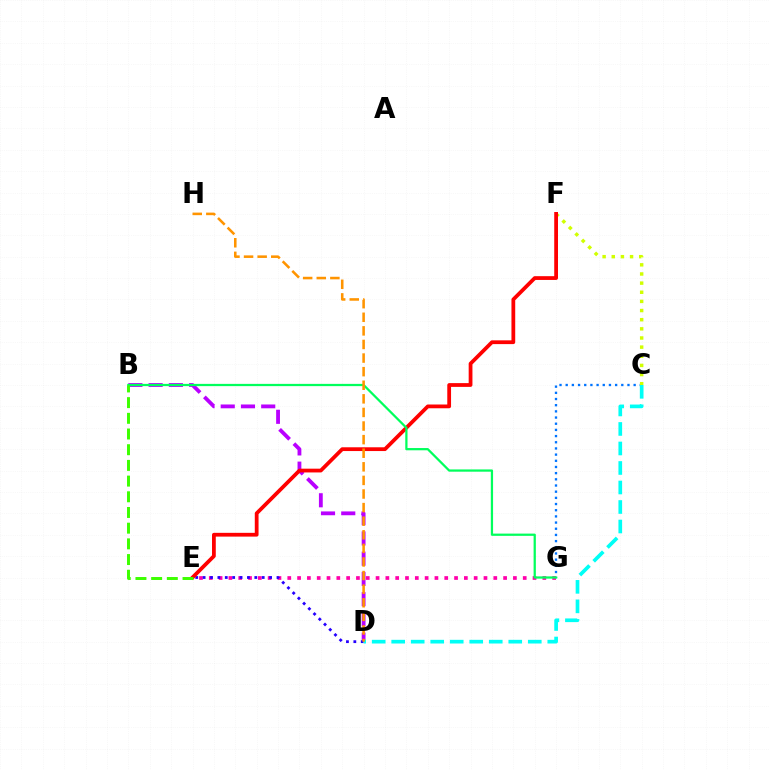{('B', 'D'): [{'color': '#b900ff', 'line_style': 'dashed', 'thickness': 2.75}], ('C', 'G'): [{'color': '#0074ff', 'line_style': 'dotted', 'thickness': 1.68}], ('E', 'G'): [{'color': '#ff00ac', 'line_style': 'dotted', 'thickness': 2.67}], ('C', 'F'): [{'color': '#d1ff00', 'line_style': 'dotted', 'thickness': 2.48}], ('D', 'E'): [{'color': '#2500ff', 'line_style': 'dotted', 'thickness': 2.01}], ('E', 'F'): [{'color': '#ff0000', 'line_style': 'solid', 'thickness': 2.71}], ('C', 'D'): [{'color': '#00fff6', 'line_style': 'dashed', 'thickness': 2.65}], ('B', 'G'): [{'color': '#00ff5c', 'line_style': 'solid', 'thickness': 1.62}], ('B', 'E'): [{'color': '#3dff00', 'line_style': 'dashed', 'thickness': 2.13}], ('D', 'H'): [{'color': '#ff9400', 'line_style': 'dashed', 'thickness': 1.85}]}